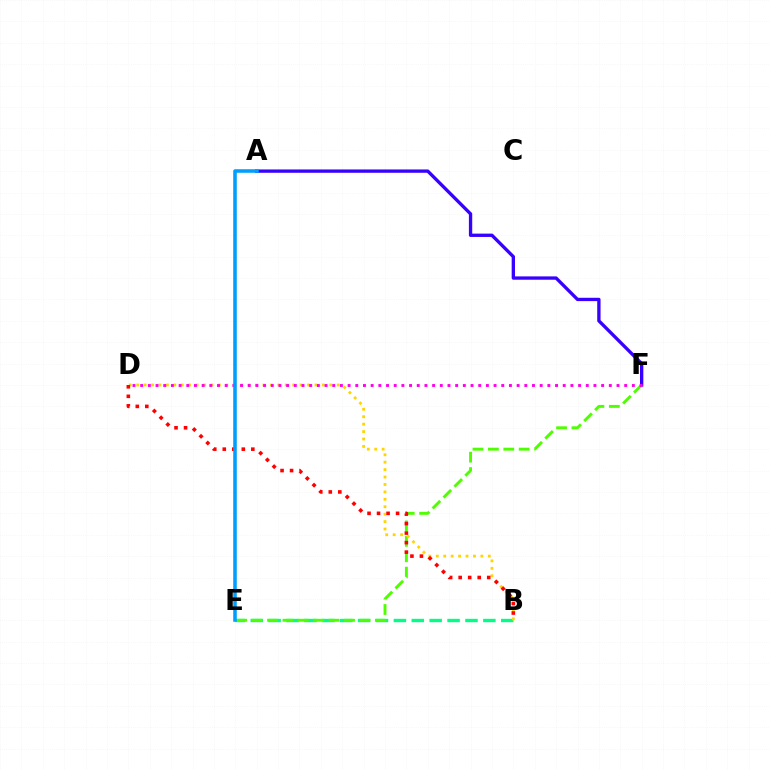{('A', 'F'): [{'color': '#3700ff', 'line_style': 'solid', 'thickness': 2.4}], ('B', 'E'): [{'color': '#00ff86', 'line_style': 'dashed', 'thickness': 2.43}], ('E', 'F'): [{'color': '#4fff00', 'line_style': 'dashed', 'thickness': 2.09}], ('B', 'D'): [{'color': '#ffd500', 'line_style': 'dotted', 'thickness': 2.02}, {'color': '#ff0000', 'line_style': 'dotted', 'thickness': 2.59}], ('D', 'F'): [{'color': '#ff00ed', 'line_style': 'dotted', 'thickness': 2.09}], ('A', 'E'): [{'color': '#009eff', 'line_style': 'solid', 'thickness': 2.56}]}